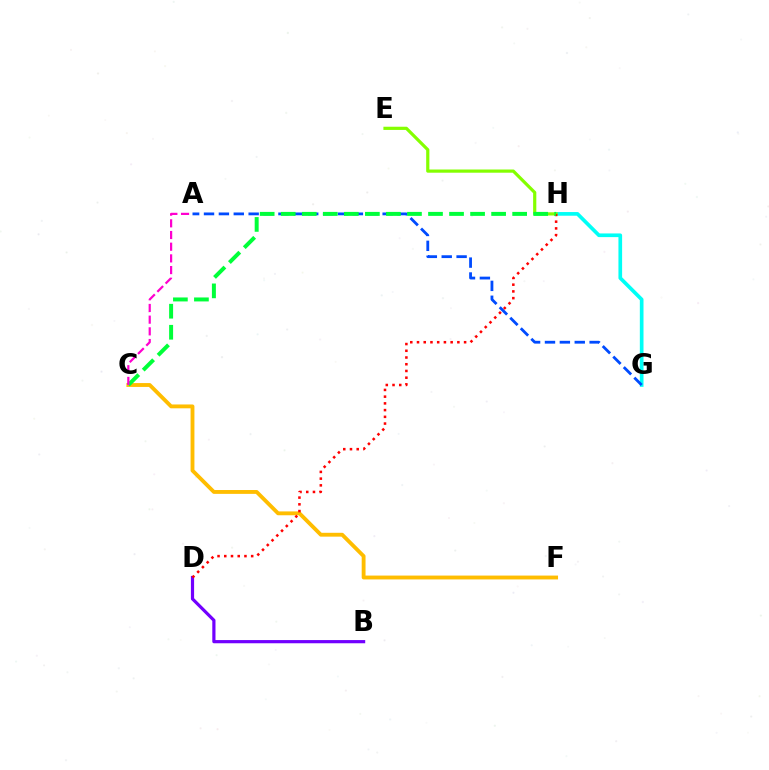{('C', 'F'): [{'color': '#ffbd00', 'line_style': 'solid', 'thickness': 2.77}], ('G', 'H'): [{'color': '#00fff6', 'line_style': 'solid', 'thickness': 2.64}], ('B', 'D'): [{'color': '#7200ff', 'line_style': 'solid', 'thickness': 2.3}], ('A', 'G'): [{'color': '#004bff', 'line_style': 'dashed', 'thickness': 2.02}], ('E', 'H'): [{'color': '#84ff00', 'line_style': 'solid', 'thickness': 2.3}], ('D', 'H'): [{'color': '#ff0000', 'line_style': 'dotted', 'thickness': 1.83}], ('C', 'H'): [{'color': '#00ff39', 'line_style': 'dashed', 'thickness': 2.86}], ('A', 'C'): [{'color': '#ff00cf', 'line_style': 'dashed', 'thickness': 1.59}]}